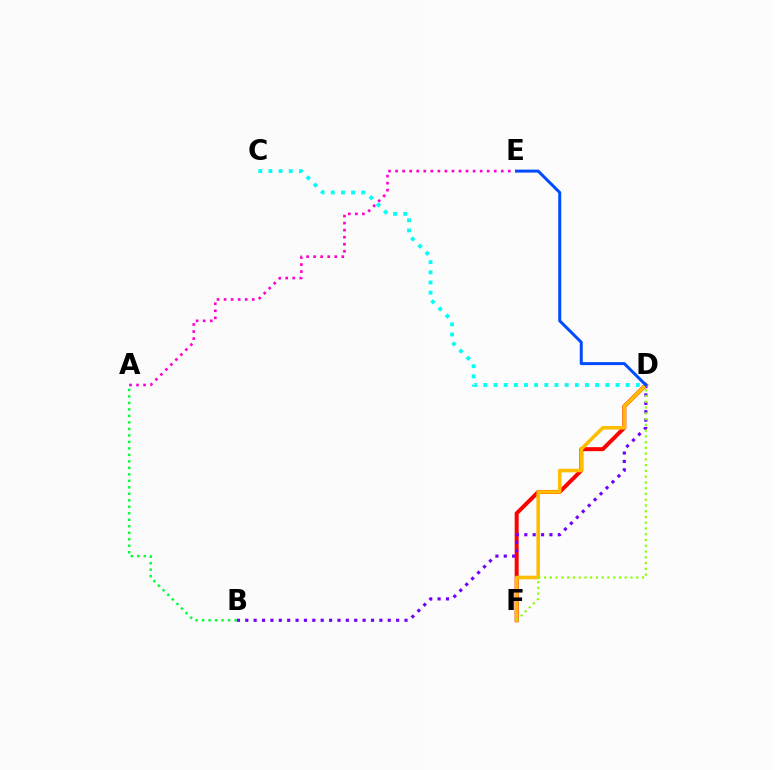{('D', 'F'): [{'color': '#ff0000', 'line_style': 'solid', 'thickness': 2.87}, {'color': '#ffbd00', 'line_style': 'solid', 'thickness': 2.58}, {'color': '#84ff00', 'line_style': 'dotted', 'thickness': 1.56}], ('B', 'D'): [{'color': '#7200ff', 'line_style': 'dotted', 'thickness': 2.28}], ('A', 'B'): [{'color': '#00ff39', 'line_style': 'dotted', 'thickness': 1.76}], ('A', 'E'): [{'color': '#ff00cf', 'line_style': 'dotted', 'thickness': 1.91}], ('D', 'E'): [{'color': '#004bff', 'line_style': 'solid', 'thickness': 2.15}], ('C', 'D'): [{'color': '#00fff6', 'line_style': 'dotted', 'thickness': 2.76}]}